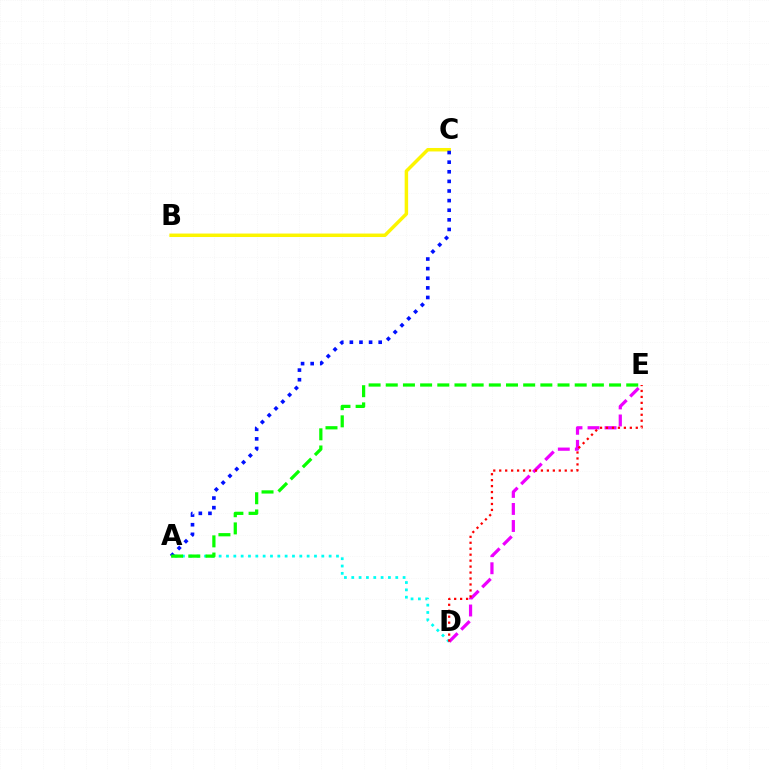{('B', 'C'): [{'color': '#fcf500', 'line_style': 'solid', 'thickness': 2.5}], ('A', 'D'): [{'color': '#00fff6', 'line_style': 'dotted', 'thickness': 1.99}], ('A', 'C'): [{'color': '#0010ff', 'line_style': 'dotted', 'thickness': 2.61}], ('D', 'E'): [{'color': '#ee00ff', 'line_style': 'dashed', 'thickness': 2.31}, {'color': '#ff0000', 'line_style': 'dotted', 'thickness': 1.62}], ('A', 'E'): [{'color': '#08ff00', 'line_style': 'dashed', 'thickness': 2.33}]}